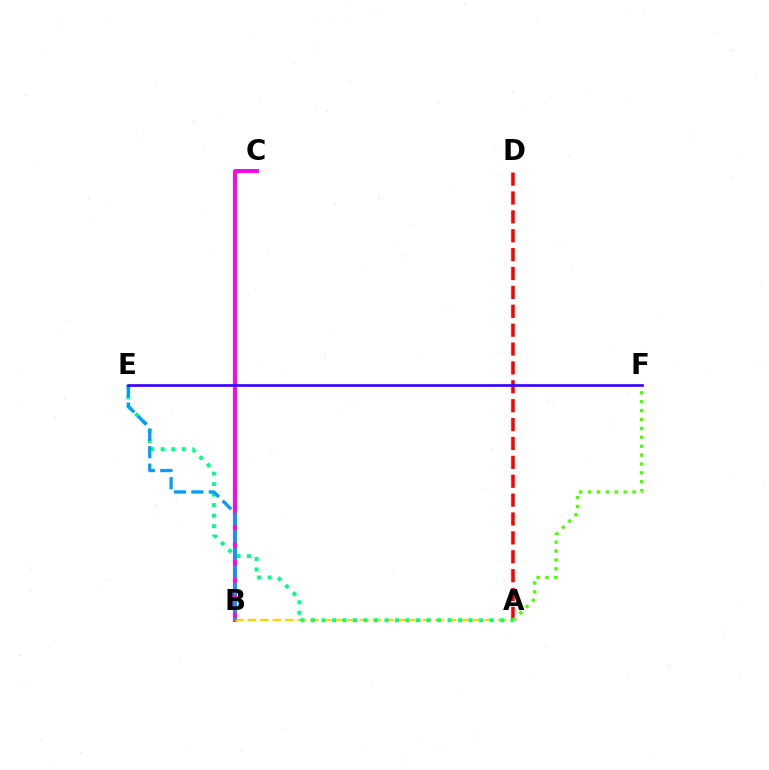{('B', 'C'): [{'color': '#ff00ed', 'line_style': 'solid', 'thickness': 2.8}], ('A', 'D'): [{'color': '#ff0000', 'line_style': 'dashed', 'thickness': 2.57}], ('A', 'B'): [{'color': '#ffd500', 'line_style': 'dashed', 'thickness': 1.7}], ('A', 'E'): [{'color': '#00ff86', 'line_style': 'dotted', 'thickness': 2.86}], ('A', 'F'): [{'color': '#4fff00', 'line_style': 'dotted', 'thickness': 2.42}], ('B', 'E'): [{'color': '#009eff', 'line_style': 'dashed', 'thickness': 2.37}], ('E', 'F'): [{'color': '#3700ff', 'line_style': 'solid', 'thickness': 1.92}]}